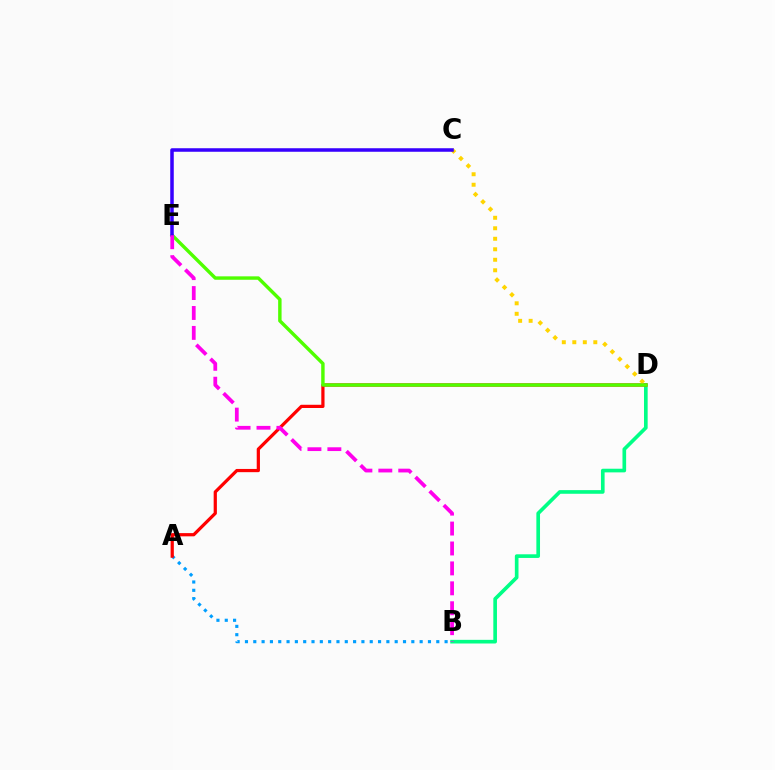{('A', 'B'): [{'color': '#009eff', 'line_style': 'dotted', 'thickness': 2.26}], ('B', 'D'): [{'color': '#00ff86', 'line_style': 'solid', 'thickness': 2.63}], ('A', 'D'): [{'color': '#ff0000', 'line_style': 'solid', 'thickness': 2.32}], ('C', 'D'): [{'color': '#ffd500', 'line_style': 'dotted', 'thickness': 2.85}], ('D', 'E'): [{'color': '#4fff00', 'line_style': 'solid', 'thickness': 2.46}], ('C', 'E'): [{'color': '#3700ff', 'line_style': 'solid', 'thickness': 2.54}], ('B', 'E'): [{'color': '#ff00ed', 'line_style': 'dashed', 'thickness': 2.71}]}